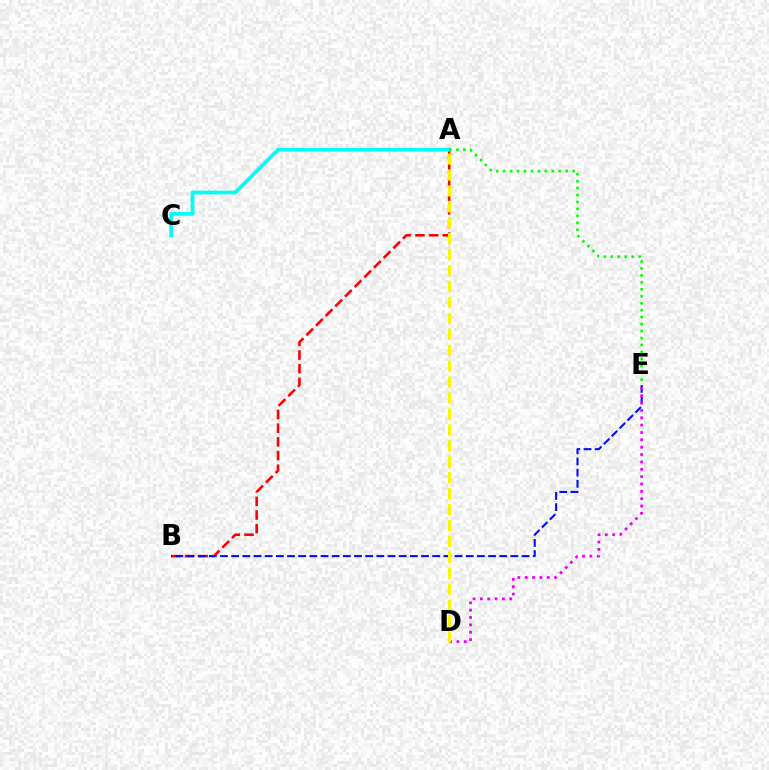{('A', 'B'): [{'color': '#ff0000', 'line_style': 'dashed', 'thickness': 1.86}], ('B', 'E'): [{'color': '#0010ff', 'line_style': 'dashed', 'thickness': 1.52}], ('D', 'E'): [{'color': '#ee00ff', 'line_style': 'dotted', 'thickness': 2.0}], ('A', 'C'): [{'color': '#00fff6', 'line_style': 'solid', 'thickness': 2.69}], ('A', 'E'): [{'color': '#08ff00', 'line_style': 'dotted', 'thickness': 1.89}], ('A', 'D'): [{'color': '#fcf500', 'line_style': 'dashed', 'thickness': 2.16}]}